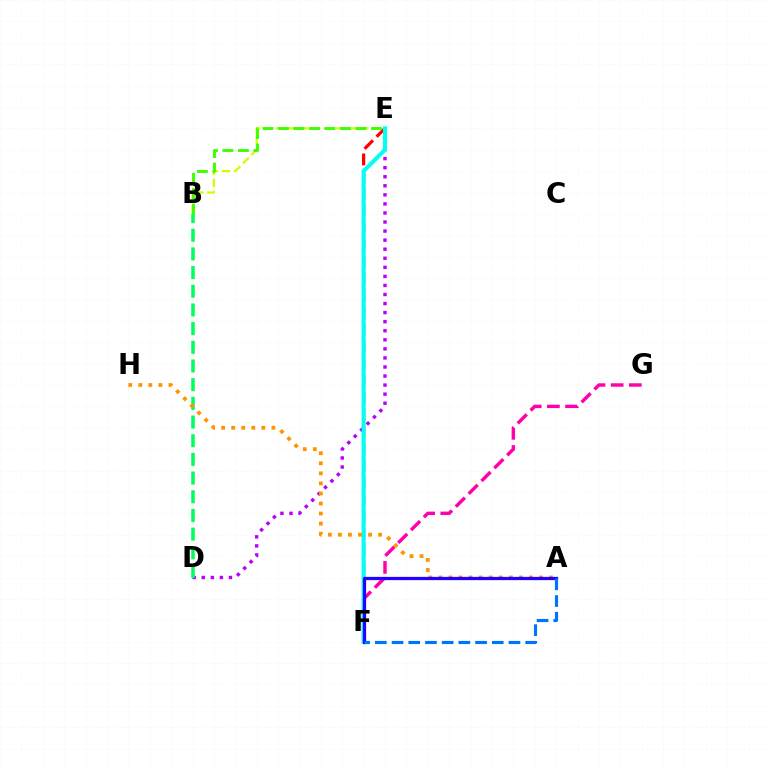{('D', 'E'): [{'color': '#b900ff', 'line_style': 'dotted', 'thickness': 2.46}], ('B', 'E'): [{'color': '#d1ff00', 'line_style': 'dashed', 'thickness': 1.64}, {'color': '#3dff00', 'line_style': 'dashed', 'thickness': 2.11}], ('F', 'G'): [{'color': '#ff00ac', 'line_style': 'dashed', 'thickness': 2.47}], ('E', 'F'): [{'color': '#ff0000', 'line_style': 'dashed', 'thickness': 2.31}, {'color': '#00fff6', 'line_style': 'solid', 'thickness': 2.94}], ('B', 'D'): [{'color': '#00ff5c', 'line_style': 'dashed', 'thickness': 2.54}], ('A', 'H'): [{'color': '#ff9400', 'line_style': 'dotted', 'thickness': 2.73}], ('A', 'F'): [{'color': '#2500ff', 'line_style': 'solid', 'thickness': 2.34}, {'color': '#0074ff', 'line_style': 'dashed', 'thickness': 2.27}]}